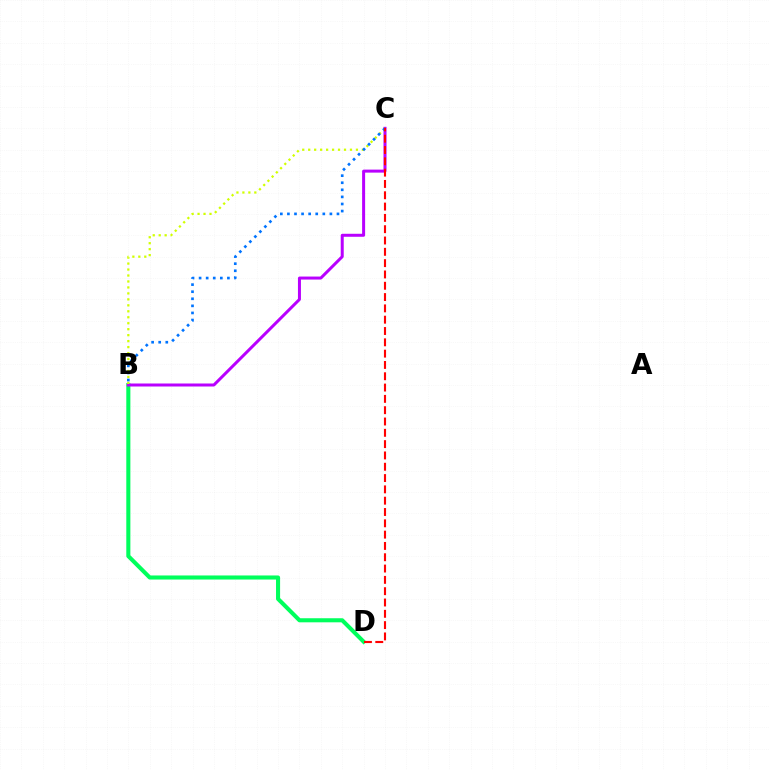{('B', 'D'): [{'color': '#00ff5c', 'line_style': 'solid', 'thickness': 2.93}], ('B', 'C'): [{'color': '#b900ff', 'line_style': 'solid', 'thickness': 2.16}, {'color': '#d1ff00', 'line_style': 'dotted', 'thickness': 1.62}, {'color': '#0074ff', 'line_style': 'dotted', 'thickness': 1.92}], ('C', 'D'): [{'color': '#ff0000', 'line_style': 'dashed', 'thickness': 1.54}]}